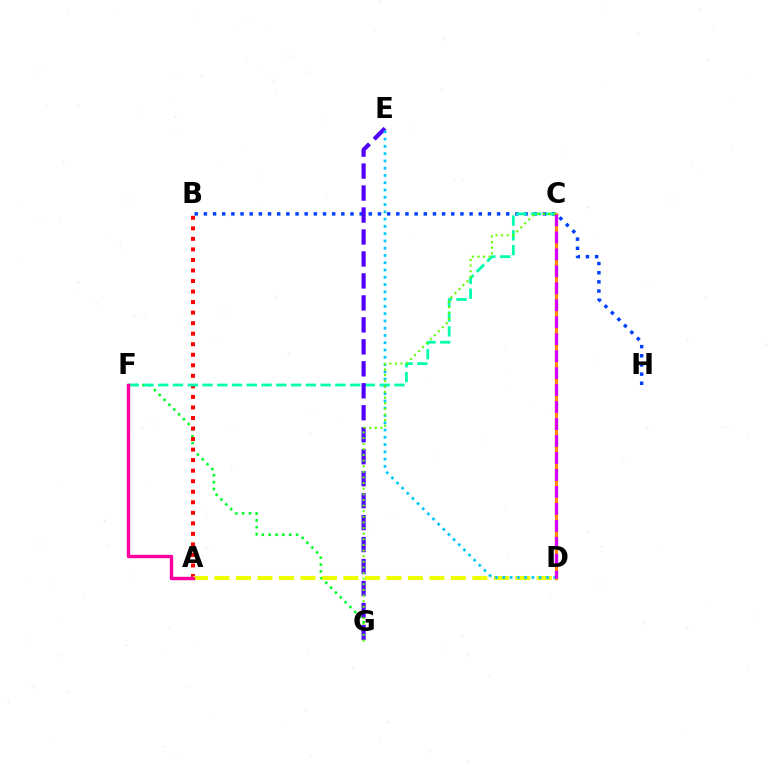{('B', 'H'): [{'color': '#003fff', 'line_style': 'dotted', 'thickness': 2.49}], ('C', 'D'): [{'color': '#ff8800', 'line_style': 'solid', 'thickness': 2.29}, {'color': '#d600ff', 'line_style': 'dashed', 'thickness': 2.31}], ('F', 'G'): [{'color': '#00ff27', 'line_style': 'dotted', 'thickness': 1.86}], ('A', 'B'): [{'color': '#ff0000', 'line_style': 'dotted', 'thickness': 2.86}], ('C', 'F'): [{'color': '#00ffaf', 'line_style': 'dashed', 'thickness': 2.01}], ('A', 'D'): [{'color': '#eeff00', 'line_style': 'dashed', 'thickness': 2.92}], ('E', 'G'): [{'color': '#4f00ff', 'line_style': 'dashed', 'thickness': 2.98}], ('D', 'E'): [{'color': '#00c7ff', 'line_style': 'dotted', 'thickness': 1.98}], ('C', 'G'): [{'color': '#66ff00', 'line_style': 'dotted', 'thickness': 1.53}], ('A', 'F'): [{'color': '#ff00a0', 'line_style': 'solid', 'thickness': 2.45}]}